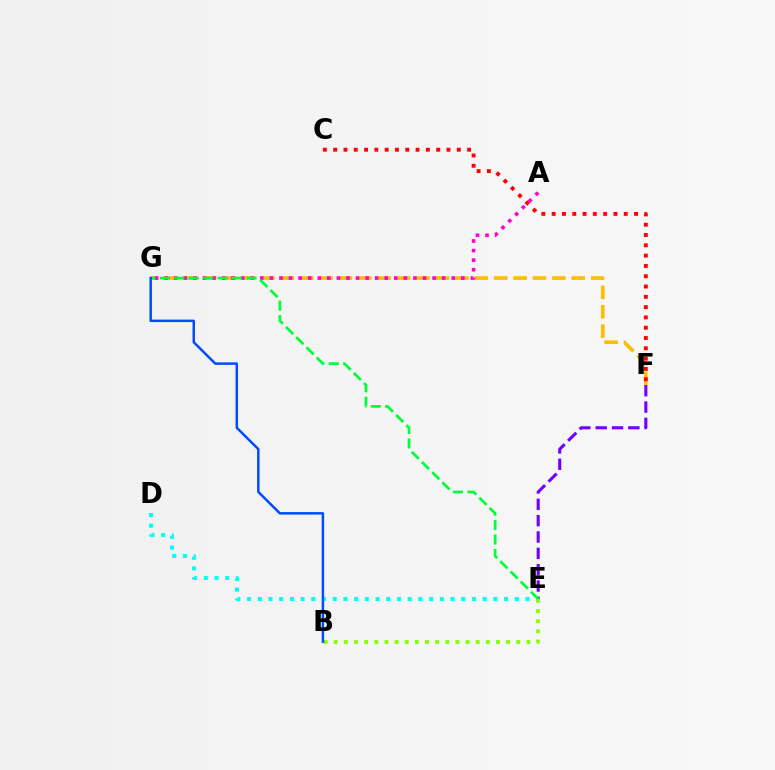{('F', 'G'): [{'color': '#ffbd00', 'line_style': 'dashed', 'thickness': 2.63}], ('E', 'F'): [{'color': '#7200ff', 'line_style': 'dashed', 'thickness': 2.22}], ('A', 'G'): [{'color': '#ff00cf', 'line_style': 'dotted', 'thickness': 2.6}], ('D', 'E'): [{'color': '#00fff6', 'line_style': 'dotted', 'thickness': 2.91}], ('C', 'F'): [{'color': '#ff0000', 'line_style': 'dotted', 'thickness': 2.8}], ('B', 'E'): [{'color': '#84ff00', 'line_style': 'dotted', 'thickness': 2.76}], ('E', 'G'): [{'color': '#00ff39', 'line_style': 'dashed', 'thickness': 1.96}], ('B', 'G'): [{'color': '#004bff', 'line_style': 'solid', 'thickness': 1.78}]}